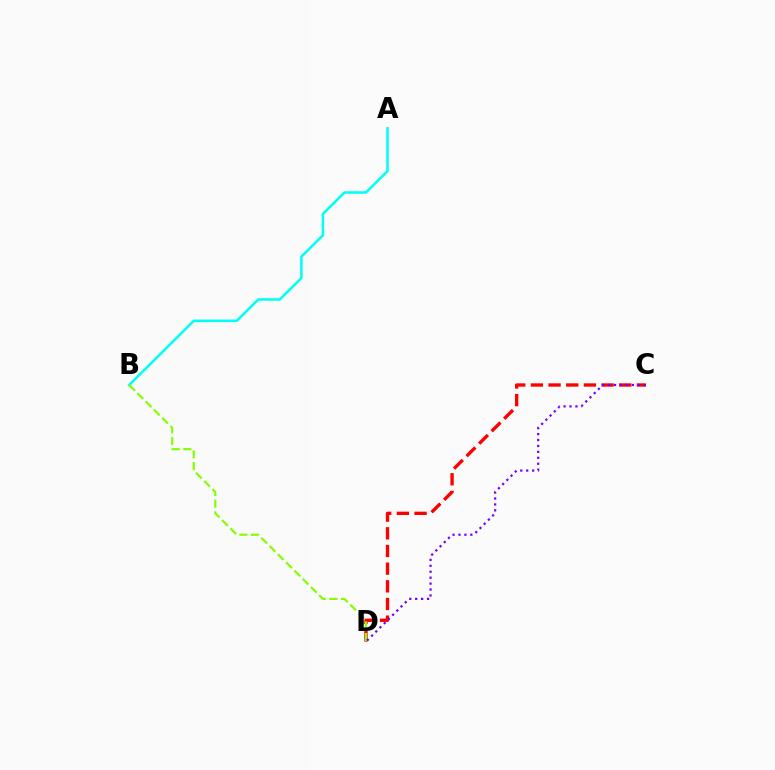{('C', 'D'): [{'color': '#ff0000', 'line_style': 'dashed', 'thickness': 2.4}, {'color': '#7200ff', 'line_style': 'dotted', 'thickness': 1.61}], ('A', 'B'): [{'color': '#00fff6', 'line_style': 'solid', 'thickness': 1.83}], ('B', 'D'): [{'color': '#84ff00', 'line_style': 'dashed', 'thickness': 1.58}]}